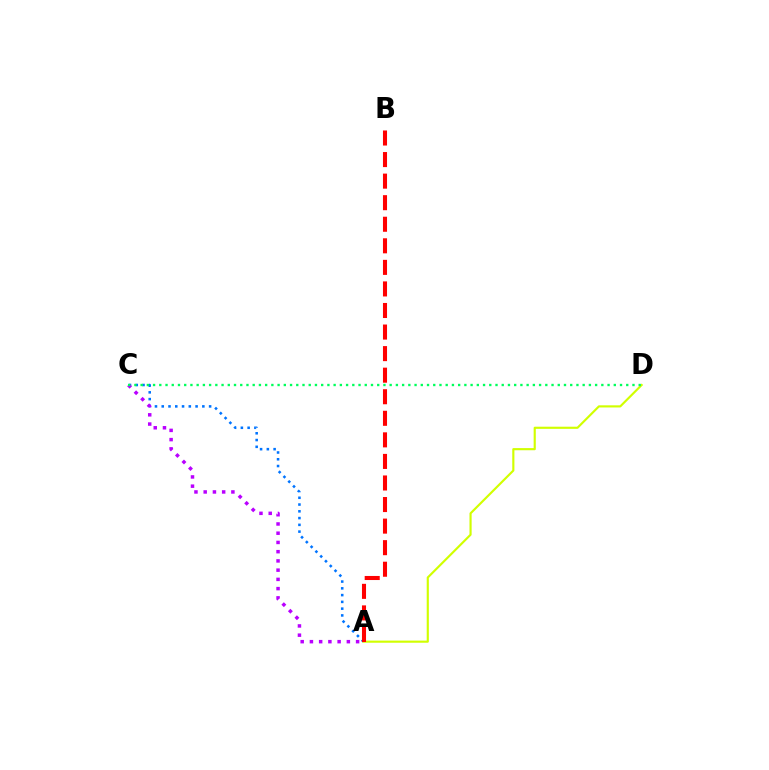{('A', 'C'): [{'color': '#0074ff', 'line_style': 'dotted', 'thickness': 1.84}, {'color': '#b900ff', 'line_style': 'dotted', 'thickness': 2.51}], ('A', 'D'): [{'color': '#d1ff00', 'line_style': 'solid', 'thickness': 1.55}], ('A', 'B'): [{'color': '#ff0000', 'line_style': 'dashed', 'thickness': 2.93}], ('C', 'D'): [{'color': '#00ff5c', 'line_style': 'dotted', 'thickness': 1.69}]}